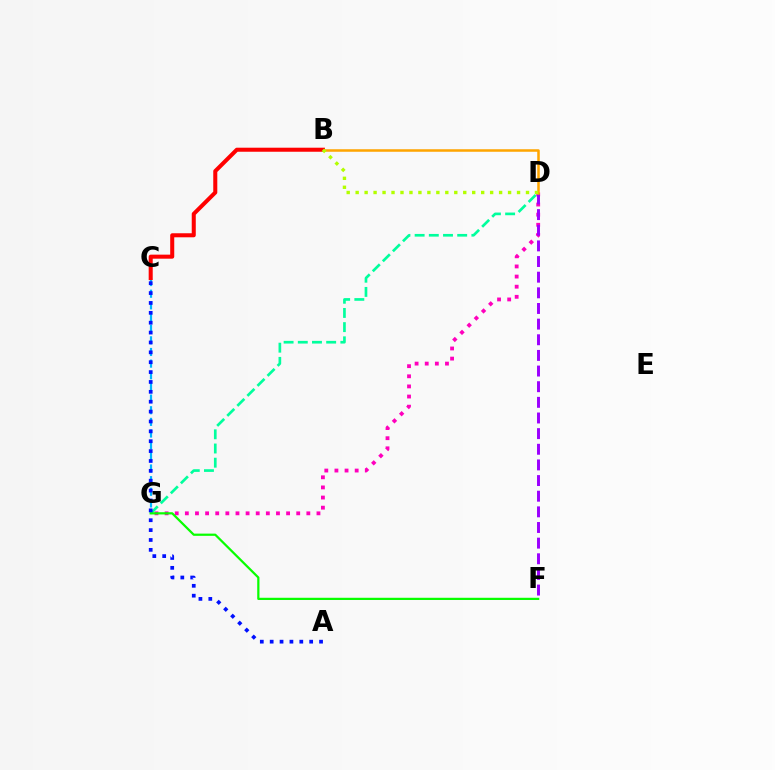{('C', 'G'): [{'color': '#00b5ff', 'line_style': 'dashed', 'thickness': 1.58}], ('D', 'G'): [{'color': '#00ff9d', 'line_style': 'dashed', 'thickness': 1.93}, {'color': '#ff00bd', 'line_style': 'dotted', 'thickness': 2.75}], ('D', 'F'): [{'color': '#9b00ff', 'line_style': 'dashed', 'thickness': 2.13}], ('F', 'G'): [{'color': '#08ff00', 'line_style': 'solid', 'thickness': 1.6}], ('B', 'D'): [{'color': '#ffa500', 'line_style': 'solid', 'thickness': 1.82}, {'color': '#b3ff00', 'line_style': 'dotted', 'thickness': 2.44}], ('A', 'C'): [{'color': '#0010ff', 'line_style': 'dotted', 'thickness': 2.68}], ('B', 'C'): [{'color': '#ff0000', 'line_style': 'solid', 'thickness': 2.91}]}